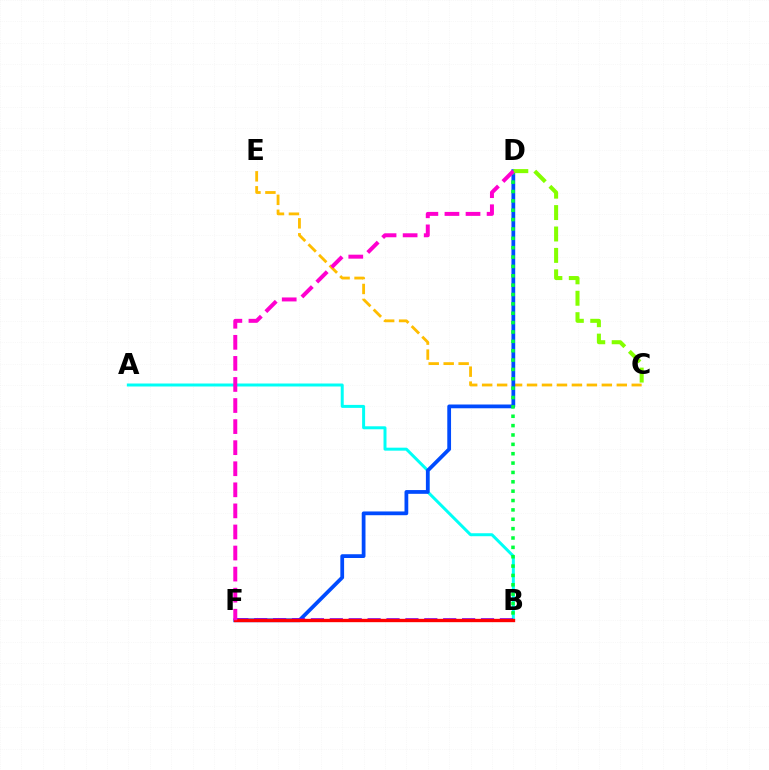{('C', 'E'): [{'color': '#ffbd00', 'line_style': 'dashed', 'thickness': 2.03}], ('A', 'B'): [{'color': '#00fff6', 'line_style': 'solid', 'thickness': 2.15}], ('D', 'F'): [{'color': '#004bff', 'line_style': 'solid', 'thickness': 2.71}, {'color': '#ff00cf', 'line_style': 'dashed', 'thickness': 2.86}], ('B', 'D'): [{'color': '#00ff39', 'line_style': 'dotted', 'thickness': 2.54}], ('B', 'F'): [{'color': '#7200ff', 'line_style': 'dashed', 'thickness': 2.57}, {'color': '#ff0000', 'line_style': 'solid', 'thickness': 2.41}], ('C', 'D'): [{'color': '#84ff00', 'line_style': 'dashed', 'thickness': 2.91}]}